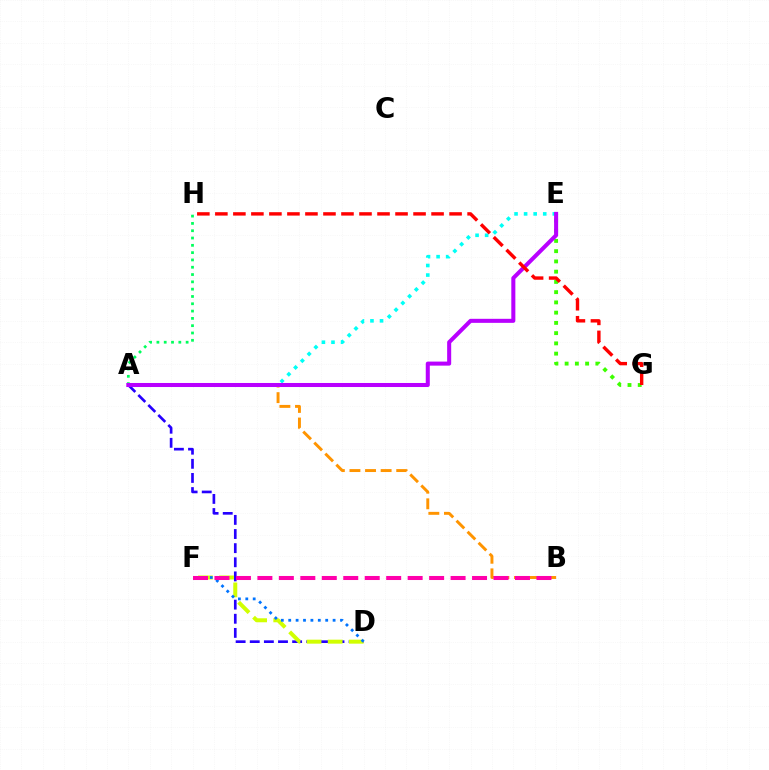{('A', 'H'): [{'color': '#00ff5c', 'line_style': 'dotted', 'thickness': 1.98}], ('A', 'E'): [{'color': '#00fff6', 'line_style': 'dotted', 'thickness': 2.6}, {'color': '#b900ff', 'line_style': 'solid', 'thickness': 2.91}], ('A', 'D'): [{'color': '#2500ff', 'line_style': 'dashed', 'thickness': 1.92}], ('E', 'G'): [{'color': '#3dff00', 'line_style': 'dotted', 'thickness': 2.78}], ('A', 'B'): [{'color': '#ff9400', 'line_style': 'dashed', 'thickness': 2.12}], ('D', 'F'): [{'color': '#d1ff00', 'line_style': 'dashed', 'thickness': 2.87}, {'color': '#0074ff', 'line_style': 'dotted', 'thickness': 2.01}], ('B', 'F'): [{'color': '#ff00ac', 'line_style': 'dashed', 'thickness': 2.92}], ('G', 'H'): [{'color': '#ff0000', 'line_style': 'dashed', 'thickness': 2.45}]}